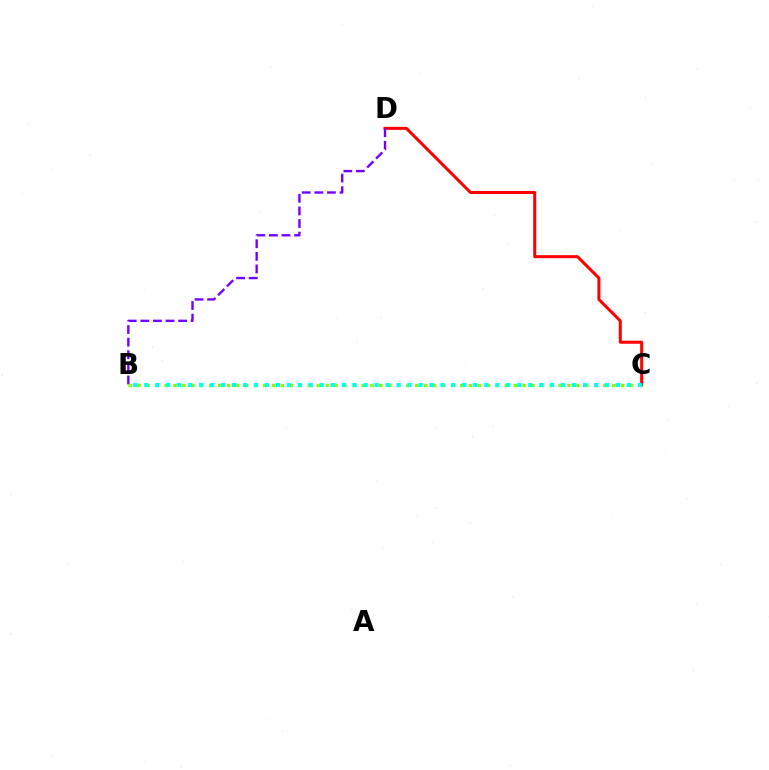{('C', 'D'): [{'color': '#ff0000', 'line_style': 'solid', 'thickness': 2.18}], ('B', 'D'): [{'color': '#7200ff', 'line_style': 'dashed', 'thickness': 1.71}], ('B', 'C'): [{'color': '#84ff00', 'line_style': 'dotted', 'thickness': 2.43}, {'color': '#00fff6', 'line_style': 'dotted', 'thickness': 2.98}]}